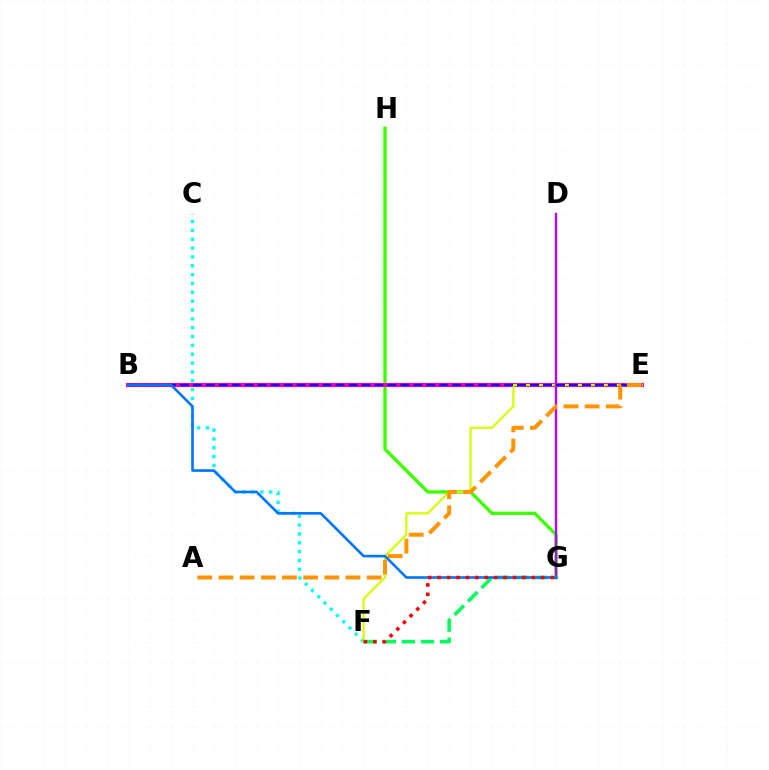{('G', 'H'): [{'color': '#3dff00', 'line_style': 'solid', 'thickness': 2.4}], ('B', 'E'): [{'color': '#ff00ac', 'line_style': 'solid', 'thickness': 2.97}, {'color': '#2500ff', 'line_style': 'dashed', 'thickness': 1.76}], ('C', 'F'): [{'color': '#00fff6', 'line_style': 'dotted', 'thickness': 2.4}], ('E', 'F'): [{'color': '#d1ff00', 'line_style': 'solid', 'thickness': 1.58}], ('D', 'G'): [{'color': '#b900ff', 'line_style': 'solid', 'thickness': 1.7}], ('F', 'G'): [{'color': '#00ff5c', 'line_style': 'dashed', 'thickness': 2.59}, {'color': '#ff0000', 'line_style': 'dotted', 'thickness': 2.56}], ('B', 'G'): [{'color': '#0074ff', 'line_style': 'solid', 'thickness': 1.87}], ('A', 'E'): [{'color': '#ff9400', 'line_style': 'dashed', 'thickness': 2.88}]}